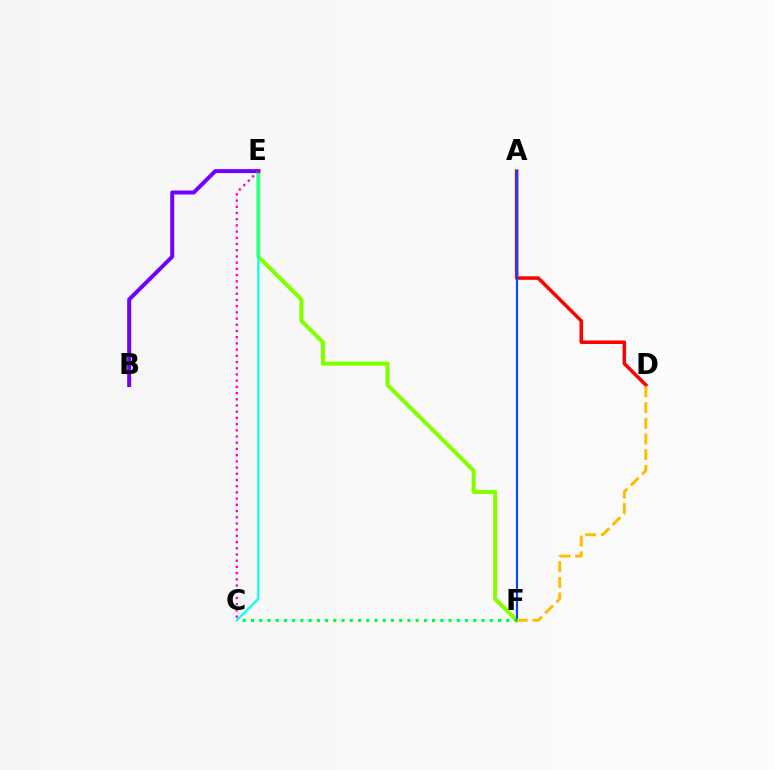{('A', 'D'): [{'color': '#ff0000', 'line_style': 'solid', 'thickness': 2.53}], ('E', 'F'): [{'color': '#84ff00', 'line_style': 'solid', 'thickness': 2.94}], ('C', 'F'): [{'color': '#00ff39', 'line_style': 'dotted', 'thickness': 2.24}], ('C', 'E'): [{'color': '#00fff6', 'line_style': 'solid', 'thickness': 1.56}, {'color': '#ff00cf', 'line_style': 'dotted', 'thickness': 1.69}], ('B', 'E'): [{'color': '#7200ff', 'line_style': 'solid', 'thickness': 2.87}], ('A', 'F'): [{'color': '#004bff', 'line_style': 'solid', 'thickness': 1.56}], ('D', 'F'): [{'color': '#ffbd00', 'line_style': 'dashed', 'thickness': 2.14}]}